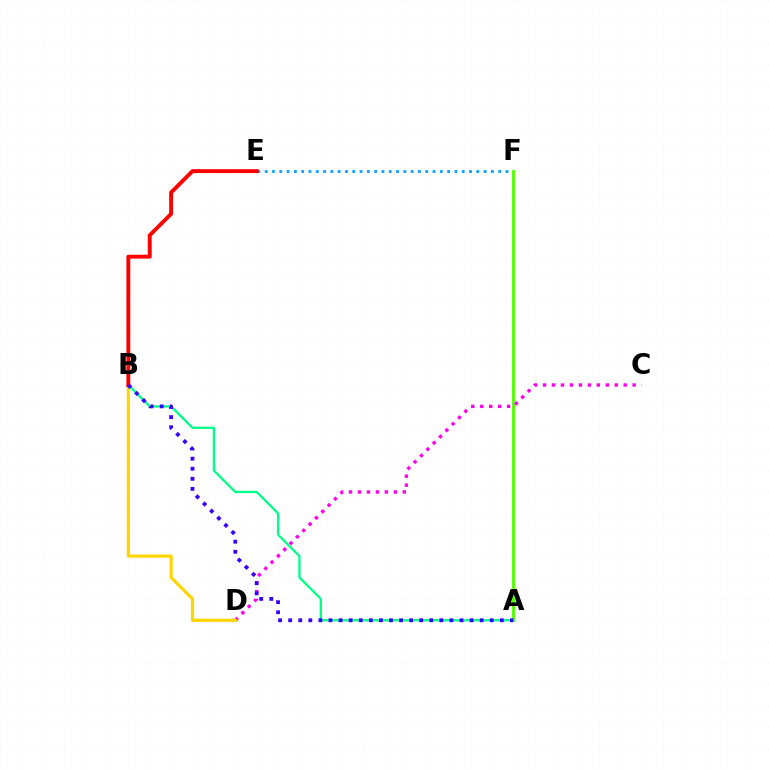{('E', 'F'): [{'color': '#009eff', 'line_style': 'dotted', 'thickness': 1.98}], ('A', 'F'): [{'color': '#4fff00', 'line_style': 'solid', 'thickness': 2.04}], ('A', 'B'): [{'color': '#00ff86', 'line_style': 'solid', 'thickness': 1.66}, {'color': '#3700ff', 'line_style': 'dotted', 'thickness': 2.74}], ('C', 'D'): [{'color': '#ff00ed', 'line_style': 'dotted', 'thickness': 2.43}], ('B', 'D'): [{'color': '#ffd500', 'line_style': 'solid', 'thickness': 2.29}], ('B', 'E'): [{'color': '#ff0000', 'line_style': 'solid', 'thickness': 2.8}]}